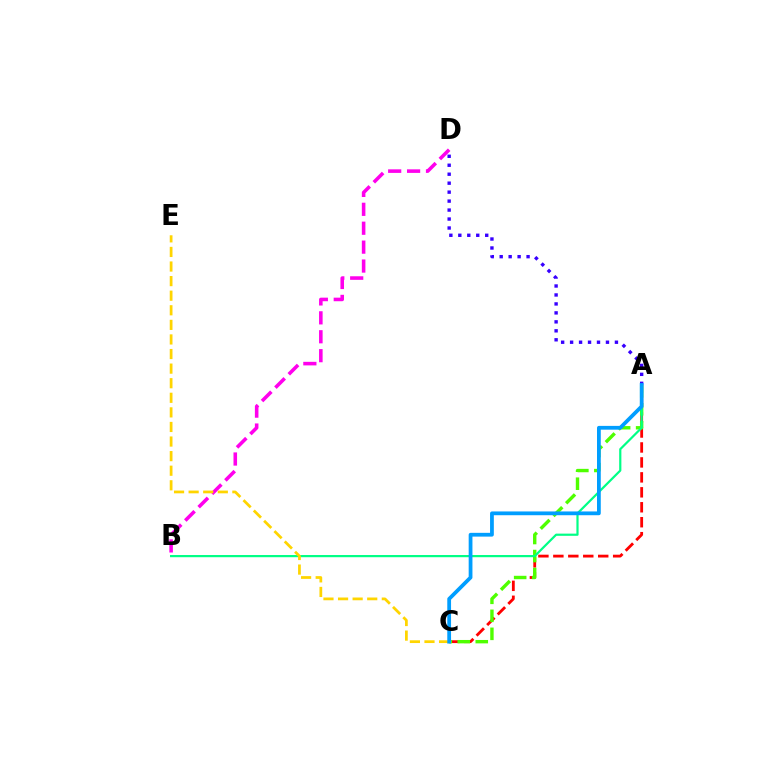{('A', 'C'): [{'color': '#ff0000', 'line_style': 'dashed', 'thickness': 2.03}, {'color': '#4fff00', 'line_style': 'dashed', 'thickness': 2.45}, {'color': '#009eff', 'line_style': 'solid', 'thickness': 2.72}], ('B', 'D'): [{'color': '#ff00ed', 'line_style': 'dashed', 'thickness': 2.57}], ('A', 'B'): [{'color': '#00ff86', 'line_style': 'solid', 'thickness': 1.58}], ('A', 'D'): [{'color': '#3700ff', 'line_style': 'dotted', 'thickness': 2.44}], ('C', 'E'): [{'color': '#ffd500', 'line_style': 'dashed', 'thickness': 1.98}]}